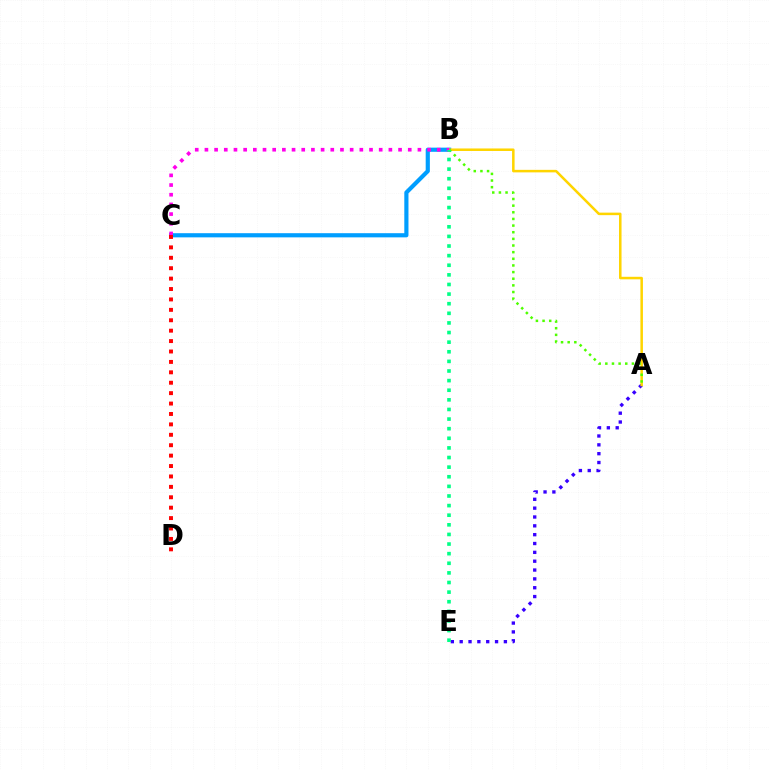{('A', 'E'): [{'color': '#3700ff', 'line_style': 'dotted', 'thickness': 2.4}], ('B', 'C'): [{'color': '#009eff', 'line_style': 'solid', 'thickness': 3.0}, {'color': '#ff00ed', 'line_style': 'dotted', 'thickness': 2.63}], ('A', 'B'): [{'color': '#ffd500', 'line_style': 'solid', 'thickness': 1.82}, {'color': '#4fff00', 'line_style': 'dotted', 'thickness': 1.81}], ('B', 'E'): [{'color': '#00ff86', 'line_style': 'dotted', 'thickness': 2.61}], ('C', 'D'): [{'color': '#ff0000', 'line_style': 'dotted', 'thickness': 2.83}]}